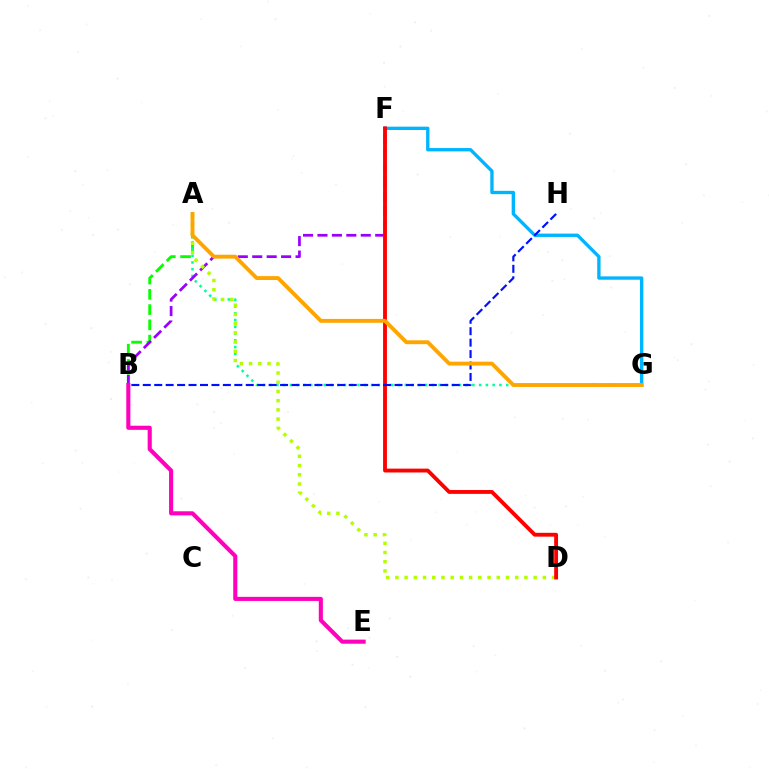{('A', 'B'): [{'color': '#08ff00', 'line_style': 'dashed', 'thickness': 2.07}], ('A', 'G'): [{'color': '#00ff9d', 'line_style': 'dotted', 'thickness': 1.84}, {'color': '#ffa500', 'line_style': 'solid', 'thickness': 2.79}], ('B', 'F'): [{'color': '#9b00ff', 'line_style': 'dashed', 'thickness': 1.96}], ('F', 'G'): [{'color': '#00b5ff', 'line_style': 'solid', 'thickness': 2.41}], ('A', 'D'): [{'color': '#b3ff00', 'line_style': 'dotted', 'thickness': 2.5}], ('D', 'F'): [{'color': '#ff0000', 'line_style': 'solid', 'thickness': 2.77}], ('B', 'H'): [{'color': '#0010ff', 'line_style': 'dashed', 'thickness': 1.55}], ('B', 'E'): [{'color': '#ff00bd', 'line_style': 'solid', 'thickness': 2.95}]}